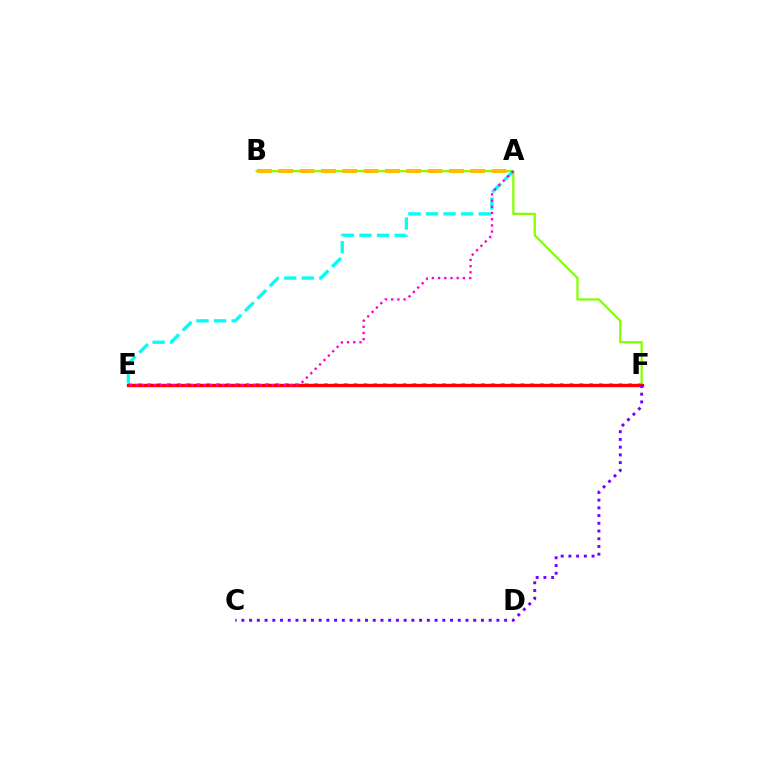{('E', 'F'): [{'color': '#00ff39', 'line_style': 'dotted', 'thickness': 2.67}, {'color': '#004bff', 'line_style': 'dashed', 'thickness': 1.53}, {'color': '#ff0000', 'line_style': 'solid', 'thickness': 2.38}], ('B', 'F'): [{'color': '#84ff00', 'line_style': 'solid', 'thickness': 1.62}], ('A', 'B'): [{'color': '#ffbd00', 'line_style': 'dashed', 'thickness': 2.9}], ('A', 'E'): [{'color': '#00fff6', 'line_style': 'dashed', 'thickness': 2.39}, {'color': '#ff00cf', 'line_style': 'dotted', 'thickness': 1.68}], ('C', 'F'): [{'color': '#7200ff', 'line_style': 'dotted', 'thickness': 2.1}]}